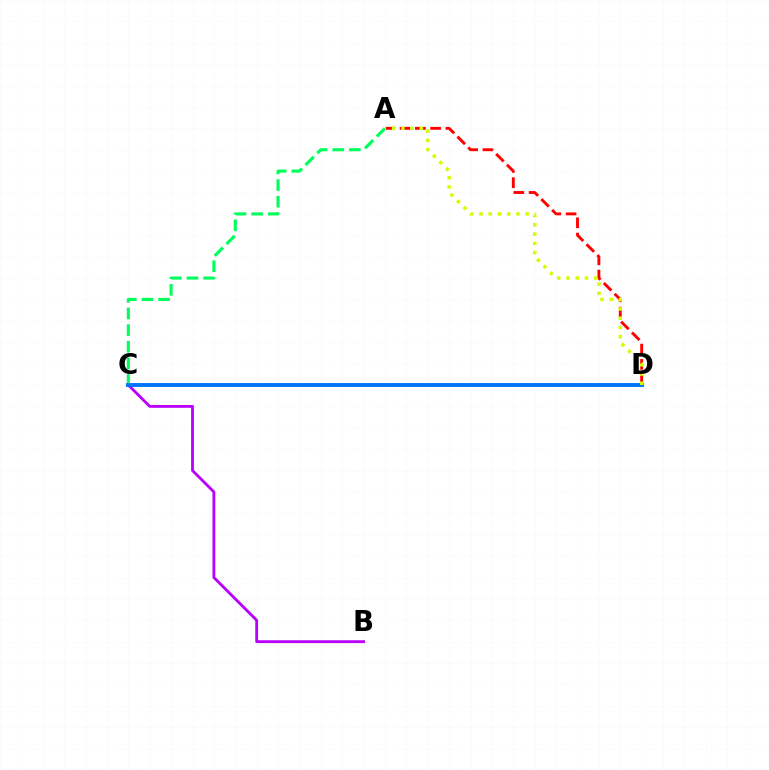{('B', 'C'): [{'color': '#b900ff', 'line_style': 'solid', 'thickness': 2.04}], ('A', 'D'): [{'color': '#ff0000', 'line_style': 'dashed', 'thickness': 2.08}, {'color': '#d1ff00', 'line_style': 'dotted', 'thickness': 2.51}], ('A', 'C'): [{'color': '#00ff5c', 'line_style': 'dashed', 'thickness': 2.26}], ('C', 'D'): [{'color': '#0074ff', 'line_style': 'solid', 'thickness': 2.8}]}